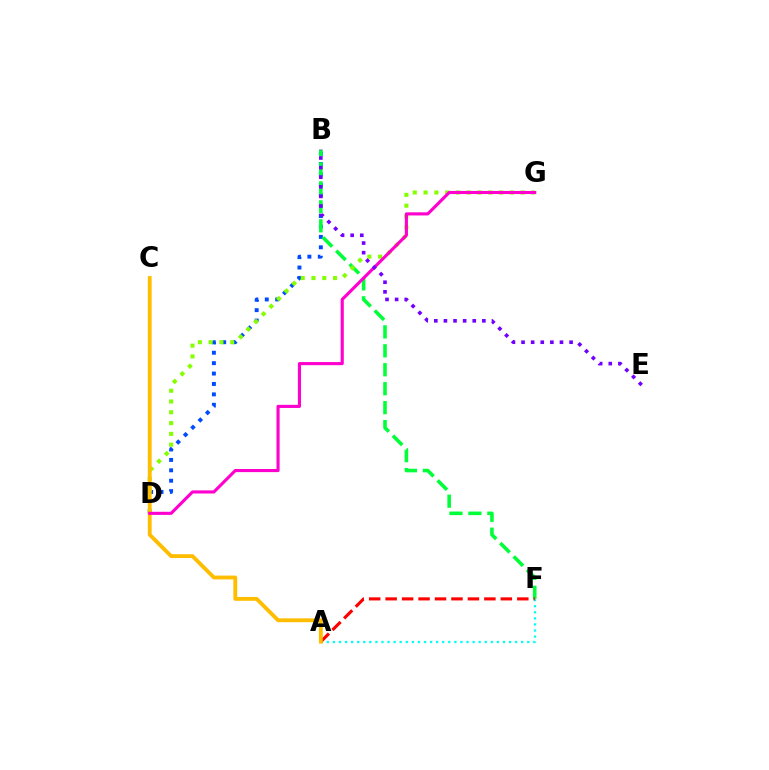{('B', 'D'): [{'color': '#004bff', 'line_style': 'dotted', 'thickness': 2.83}], ('B', 'F'): [{'color': '#00ff39', 'line_style': 'dashed', 'thickness': 2.57}], ('D', 'G'): [{'color': '#84ff00', 'line_style': 'dotted', 'thickness': 2.93}, {'color': '#ff00cf', 'line_style': 'solid', 'thickness': 2.25}], ('A', 'F'): [{'color': '#00fff6', 'line_style': 'dotted', 'thickness': 1.65}, {'color': '#ff0000', 'line_style': 'dashed', 'thickness': 2.24}], ('A', 'C'): [{'color': '#ffbd00', 'line_style': 'solid', 'thickness': 2.77}], ('B', 'E'): [{'color': '#7200ff', 'line_style': 'dotted', 'thickness': 2.61}]}